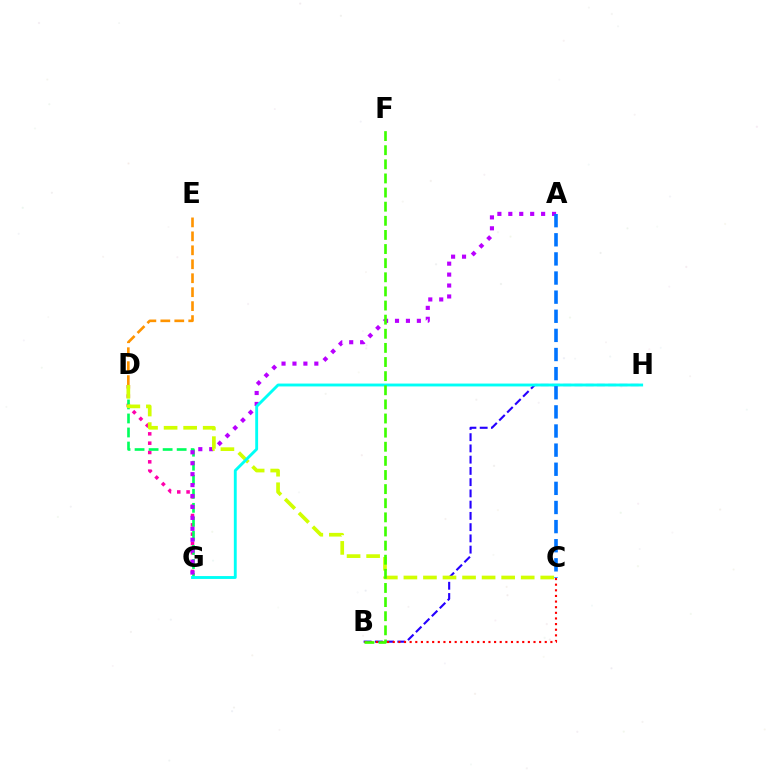{('B', 'H'): [{'color': '#2500ff', 'line_style': 'dashed', 'thickness': 1.53}], ('D', 'G'): [{'color': '#ff00ac', 'line_style': 'dotted', 'thickness': 2.53}, {'color': '#00ff5c', 'line_style': 'dashed', 'thickness': 1.91}], ('D', 'E'): [{'color': '#ff9400', 'line_style': 'dashed', 'thickness': 1.9}], ('A', 'G'): [{'color': '#b900ff', 'line_style': 'dotted', 'thickness': 2.97}], ('B', 'C'): [{'color': '#ff0000', 'line_style': 'dotted', 'thickness': 1.53}], ('C', 'D'): [{'color': '#d1ff00', 'line_style': 'dashed', 'thickness': 2.66}], ('G', 'H'): [{'color': '#00fff6', 'line_style': 'solid', 'thickness': 2.07}], ('B', 'F'): [{'color': '#3dff00', 'line_style': 'dashed', 'thickness': 1.92}], ('A', 'C'): [{'color': '#0074ff', 'line_style': 'dashed', 'thickness': 2.6}]}